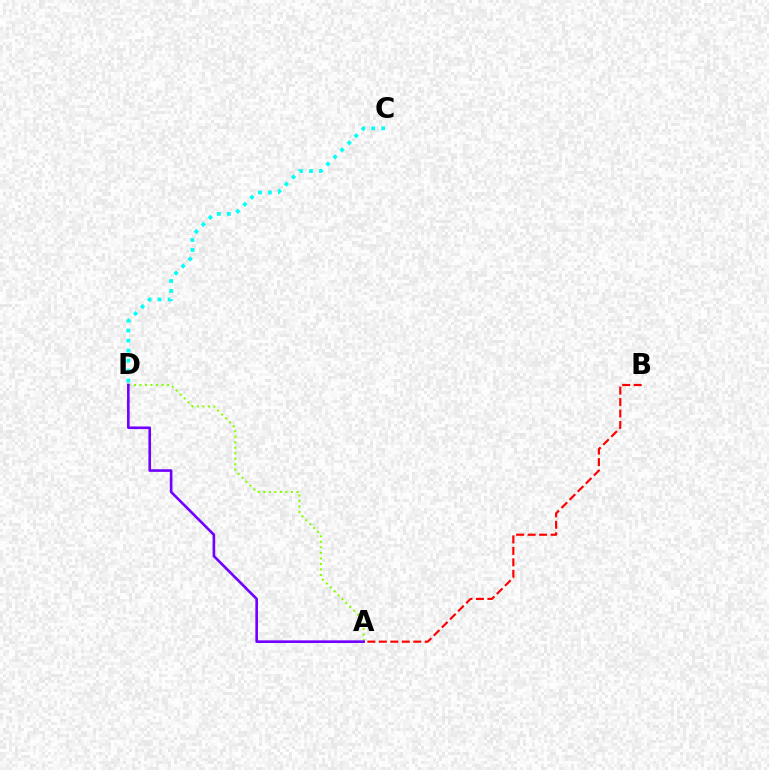{('A', 'D'): [{'color': '#84ff00', 'line_style': 'dotted', 'thickness': 1.5}, {'color': '#7200ff', 'line_style': 'solid', 'thickness': 1.89}], ('A', 'B'): [{'color': '#ff0000', 'line_style': 'dashed', 'thickness': 1.56}], ('C', 'D'): [{'color': '#00fff6', 'line_style': 'dotted', 'thickness': 2.71}]}